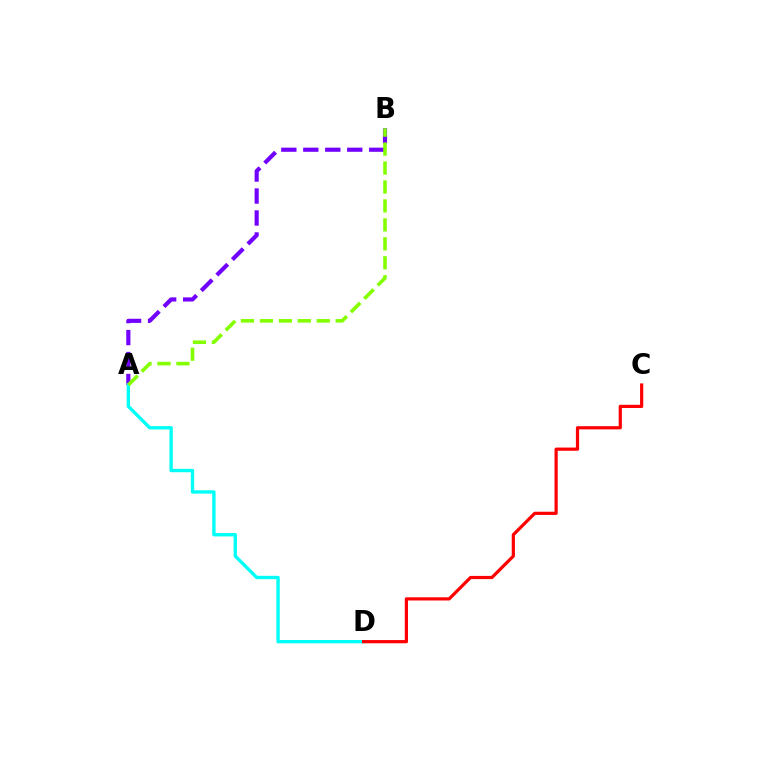{('A', 'B'): [{'color': '#7200ff', 'line_style': 'dashed', 'thickness': 2.99}, {'color': '#84ff00', 'line_style': 'dashed', 'thickness': 2.57}], ('A', 'D'): [{'color': '#00fff6', 'line_style': 'solid', 'thickness': 2.41}], ('C', 'D'): [{'color': '#ff0000', 'line_style': 'solid', 'thickness': 2.31}]}